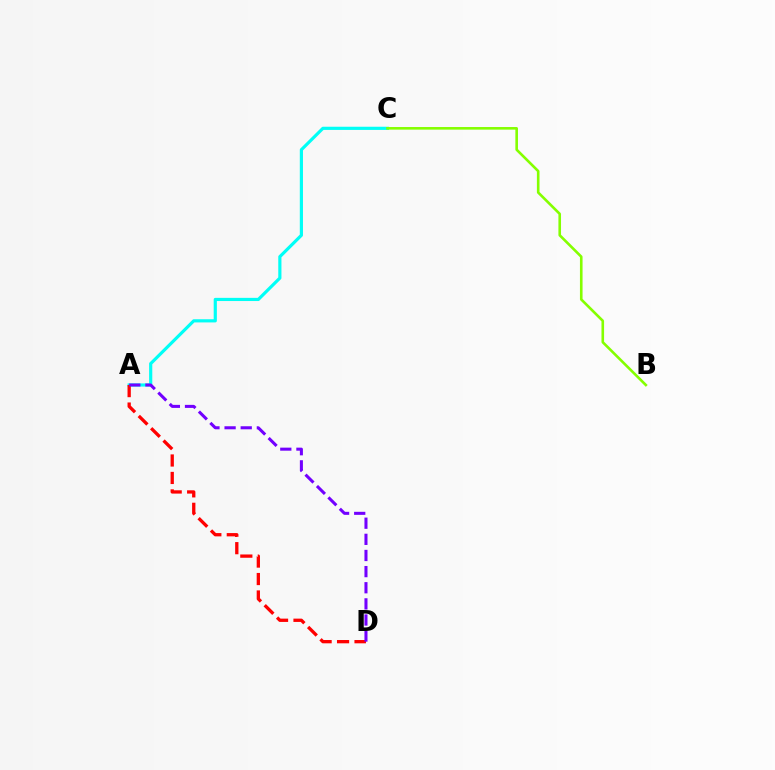{('A', 'C'): [{'color': '#00fff6', 'line_style': 'solid', 'thickness': 2.28}], ('B', 'C'): [{'color': '#84ff00', 'line_style': 'solid', 'thickness': 1.88}], ('A', 'D'): [{'color': '#ff0000', 'line_style': 'dashed', 'thickness': 2.37}, {'color': '#7200ff', 'line_style': 'dashed', 'thickness': 2.19}]}